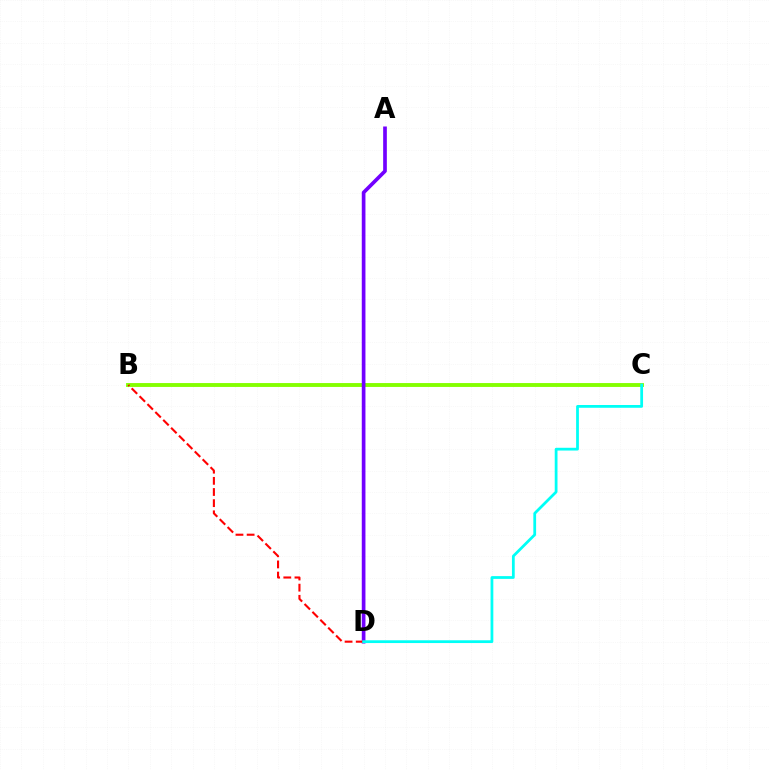{('B', 'C'): [{'color': '#84ff00', 'line_style': 'solid', 'thickness': 2.79}], ('A', 'D'): [{'color': '#7200ff', 'line_style': 'solid', 'thickness': 2.65}], ('B', 'D'): [{'color': '#ff0000', 'line_style': 'dashed', 'thickness': 1.52}], ('C', 'D'): [{'color': '#00fff6', 'line_style': 'solid', 'thickness': 1.99}]}